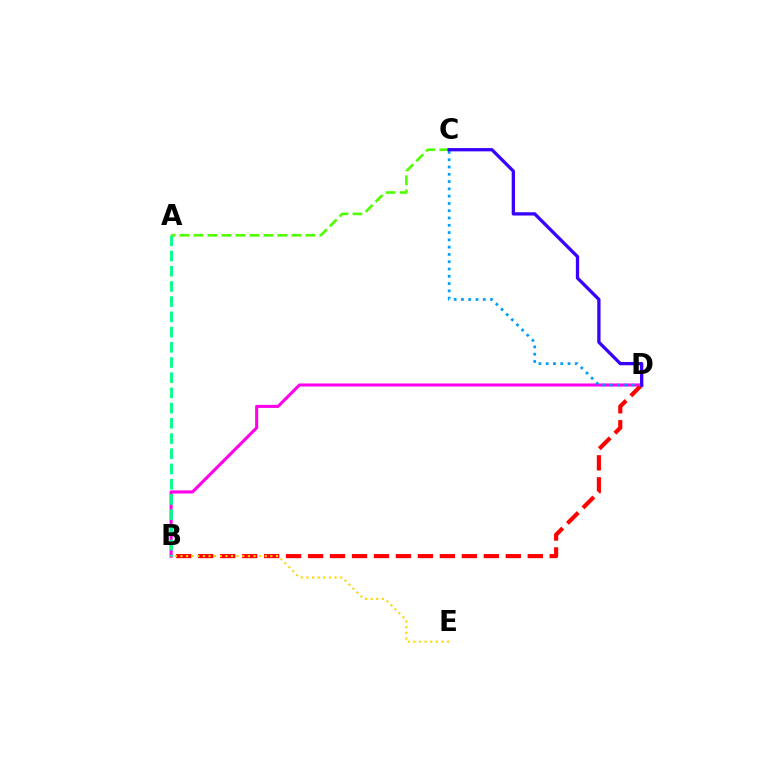{('B', 'D'): [{'color': '#ff00ed', 'line_style': 'solid', 'thickness': 2.21}, {'color': '#ff0000', 'line_style': 'dashed', 'thickness': 2.98}], ('A', 'B'): [{'color': '#00ff86', 'line_style': 'dashed', 'thickness': 2.07}], ('C', 'D'): [{'color': '#009eff', 'line_style': 'dotted', 'thickness': 1.98}, {'color': '#3700ff', 'line_style': 'solid', 'thickness': 2.36}], ('A', 'C'): [{'color': '#4fff00', 'line_style': 'dashed', 'thickness': 1.9}], ('B', 'E'): [{'color': '#ffd500', 'line_style': 'dotted', 'thickness': 1.53}]}